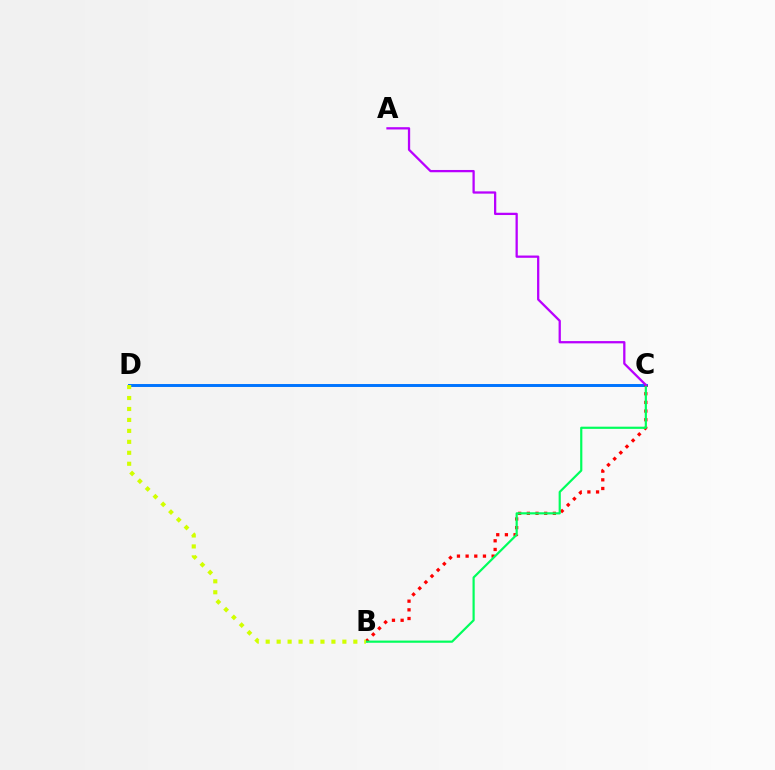{('C', 'D'): [{'color': '#0074ff', 'line_style': 'solid', 'thickness': 2.12}], ('B', 'C'): [{'color': '#ff0000', 'line_style': 'dotted', 'thickness': 2.36}, {'color': '#00ff5c', 'line_style': 'solid', 'thickness': 1.58}], ('A', 'C'): [{'color': '#b900ff', 'line_style': 'solid', 'thickness': 1.64}], ('B', 'D'): [{'color': '#d1ff00', 'line_style': 'dotted', 'thickness': 2.98}]}